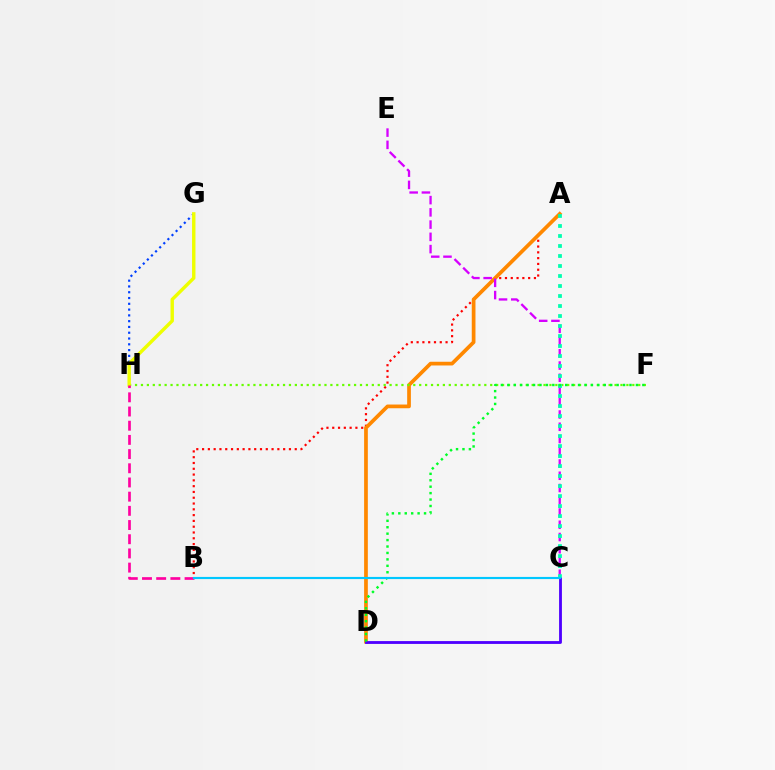{('A', 'B'): [{'color': '#ff0000', 'line_style': 'dotted', 'thickness': 1.57}], ('A', 'D'): [{'color': '#ff8800', 'line_style': 'solid', 'thickness': 2.67}], ('C', 'D'): [{'color': '#4f00ff', 'line_style': 'solid', 'thickness': 2.04}], ('C', 'E'): [{'color': '#d600ff', 'line_style': 'dashed', 'thickness': 1.66}], ('F', 'H'): [{'color': '#66ff00', 'line_style': 'dotted', 'thickness': 1.61}], ('G', 'H'): [{'color': '#003fff', 'line_style': 'dotted', 'thickness': 1.57}, {'color': '#eeff00', 'line_style': 'solid', 'thickness': 2.46}], ('A', 'C'): [{'color': '#00ffaf', 'line_style': 'dotted', 'thickness': 2.72}], ('D', 'F'): [{'color': '#00ff27', 'line_style': 'dotted', 'thickness': 1.75}], ('B', 'H'): [{'color': '#ff00a0', 'line_style': 'dashed', 'thickness': 1.93}], ('B', 'C'): [{'color': '#00c7ff', 'line_style': 'solid', 'thickness': 1.55}]}